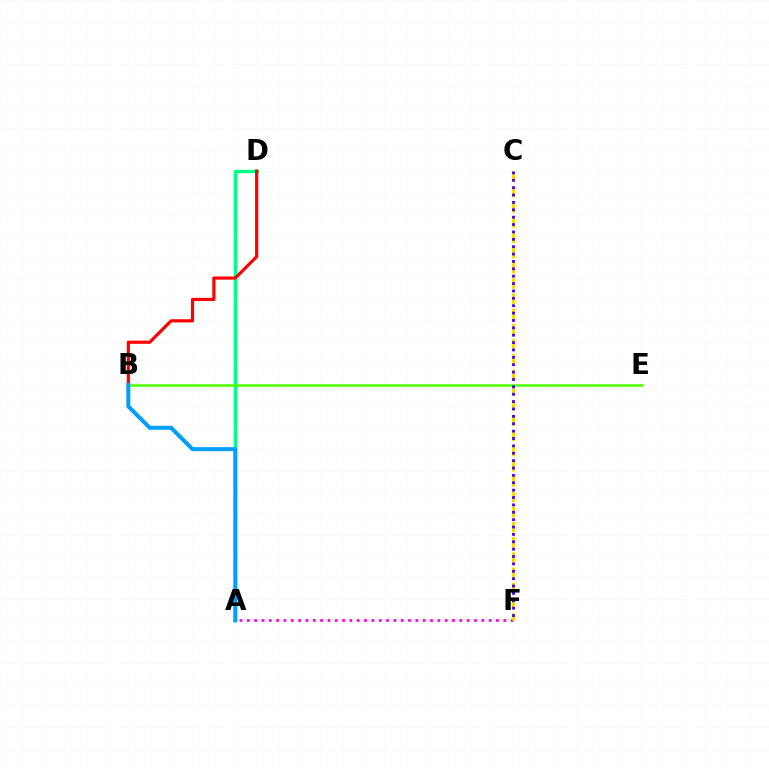{('A', 'F'): [{'color': '#ff00ed', 'line_style': 'dotted', 'thickness': 1.99}], ('C', 'F'): [{'color': '#ffd500', 'line_style': 'dashed', 'thickness': 2.07}, {'color': '#3700ff', 'line_style': 'dotted', 'thickness': 2.0}], ('A', 'D'): [{'color': '#00ff86', 'line_style': 'solid', 'thickness': 2.42}], ('B', 'D'): [{'color': '#ff0000', 'line_style': 'solid', 'thickness': 2.29}], ('B', 'E'): [{'color': '#4fff00', 'line_style': 'solid', 'thickness': 1.82}], ('A', 'B'): [{'color': '#009eff', 'line_style': 'solid', 'thickness': 2.88}]}